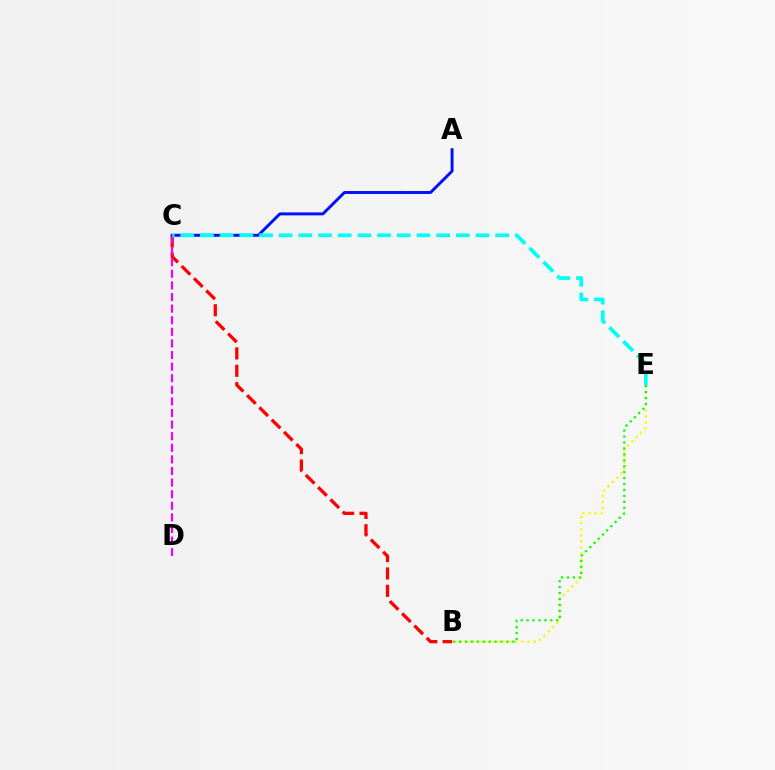{('B', 'E'): [{'color': '#fcf500', 'line_style': 'dotted', 'thickness': 1.65}, {'color': '#08ff00', 'line_style': 'dotted', 'thickness': 1.61}], ('B', 'C'): [{'color': '#ff0000', 'line_style': 'dashed', 'thickness': 2.36}], ('C', 'D'): [{'color': '#ee00ff', 'line_style': 'dashed', 'thickness': 1.58}], ('A', 'C'): [{'color': '#0010ff', 'line_style': 'solid', 'thickness': 2.11}], ('C', 'E'): [{'color': '#00fff6', 'line_style': 'dashed', 'thickness': 2.67}]}